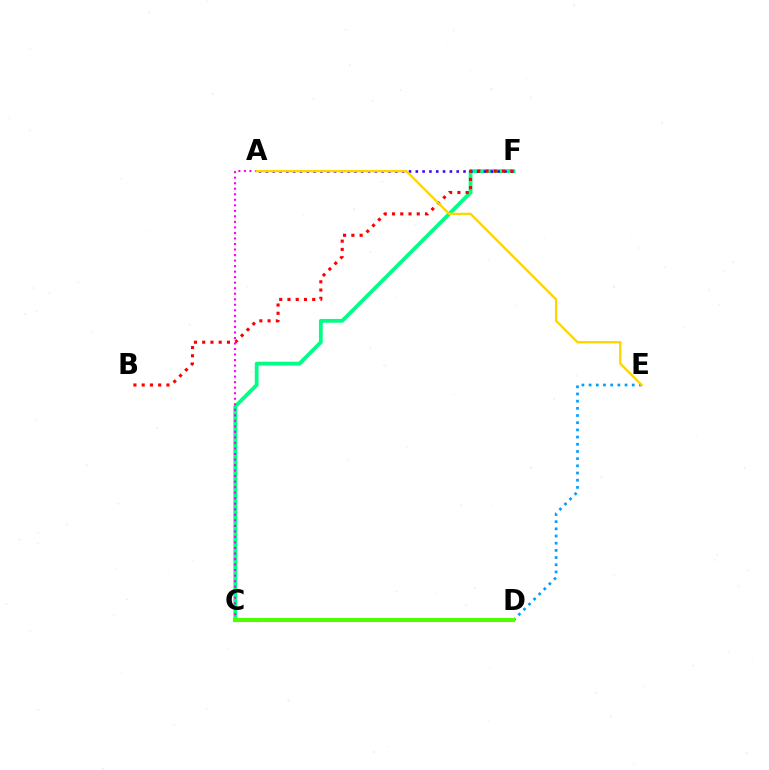{('D', 'E'): [{'color': '#009eff', 'line_style': 'dotted', 'thickness': 1.95}], ('C', 'F'): [{'color': '#00ff86', 'line_style': 'solid', 'thickness': 2.73}], ('A', 'F'): [{'color': '#3700ff', 'line_style': 'dotted', 'thickness': 1.85}], ('B', 'F'): [{'color': '#ff0000', 'line_style': 'dotted', 'thickness': 2.24}], ('A', 'C'): [{'color': '#ff00ed', 'line_style': 'dotted', 'thickness': 1.5}], ('A', 'E'): [{'color': '#ffd500', 'line_style': 'solid', 'thickness': 1.68}], ('C', 'D'): [{'color': '#4fff00', 'line_style': 'solid', 'thickness': 2.95}]}